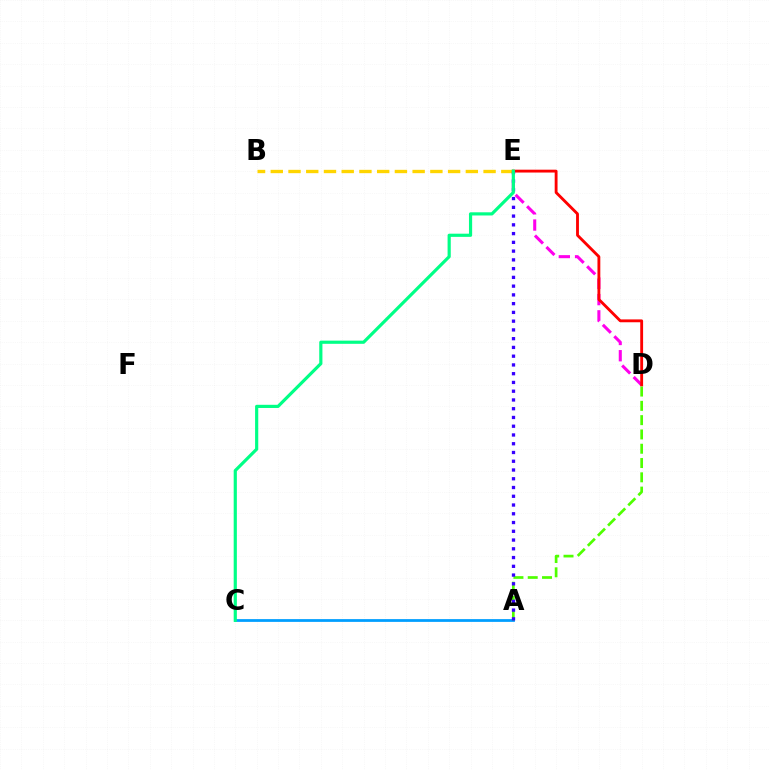{('D', 'E'): [{'color': '#ff00ed', 'line_style': 'dashed', 'thickness': 2.21}, {'color': '#ff0000', 'line_style': 'solid', 'thickness': 2.05}], ('A', 'C'): [{'color': '#009eff', 'line_style': 'solid', 'thickness': 1.99}], ('B', 'E'): [{'color': '#ffd500', 'line_style': 'dashed', 'thickness': 2.41}], ('A', 'D'): [{'color': '#4fff00', 'line_style': 'dashed', 'thickness': 1.94}], ('A', 'E'): [{'color': '#3700ff', 'line_style': 'dotted', 'thickness': 2.38}], ('C', 'E'): [{'color': '#00ff86', 'line_style': 'solid', 'thickness': 2.29}]}